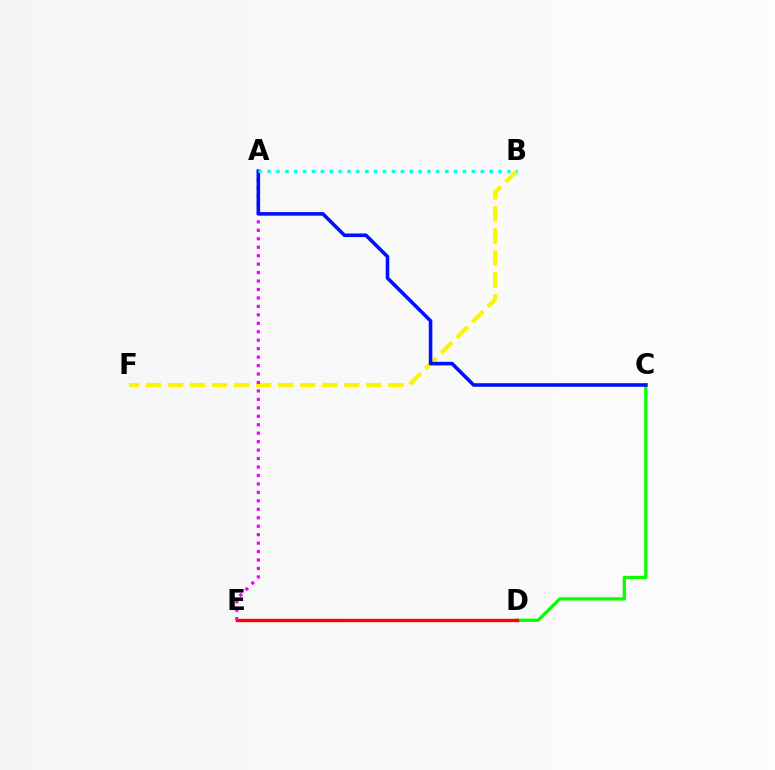{('C', 'D'): [{'color': '#08ff00', 'line_style': 'solid', 'thickness': 2.36}], ('B', 'F'): [{'color': '#fcf500', 'line_style': 'dashed', 'thickness': 2.99}], ('D', 'E'): [{'color': '#ff0000', 'line_style': 'solid', 'thickness': 2.41}], ('A', 'E'): [{'color': '#ee00ff', 'line_style': 'dotted', 'thickness': 2.3}], ('A', 'C'): [{'color': '#0010ff', 'line_style': 'solid', 'thickness': 2.58}], ('A', 'B'): [{'color': '#00fff6', 'line_style': 'dotted', 'thickness': 2.41}]}